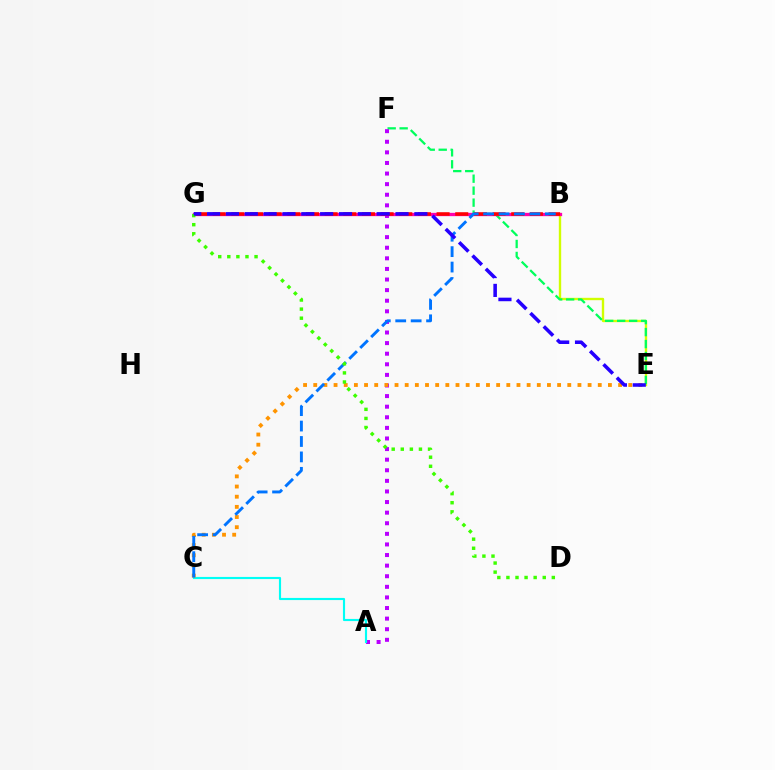{('B', 'E'): [{'color': '#d1ff00', 'line_style': 'solid', 'thickness': 1.71}], ('E', 'F'): [{'color': '#00ff5c', 'line_style': 'dashed', 'thickness': 1.63}], ('A', 'F'): [{'color': '#b900ff', 'line_style': 'dotted', 'thickness': 2.88}], ('B', 'G'): [{'color': '#ff00ac', 'line_style': 'solid', 'thickness': 2.37}, {'color': '#ff0000', 'line_style': 'dashed', 'thickness': 2.53}], ('A', 'C'): [{'color': '#00fff6', 'line_style': 'solid', 'thickness': 1.54}], ('C', 'E'): [{'color': '#ff9400', 'line_style': 'dotted', 'thickness': 2.76}], ('B', 'C'): [{'color': '#0074ff', 'line_style': 'dashed', 'thickness': 2.1}], ('D', 'G'): [{'color': '#3dff00', 'line_style': 'dotted', 'thickness': 2.47}], ('E', 'G'): [{'color': '#2500ff', 'line_style': 'dashed', 'thickness': 2.56}]}